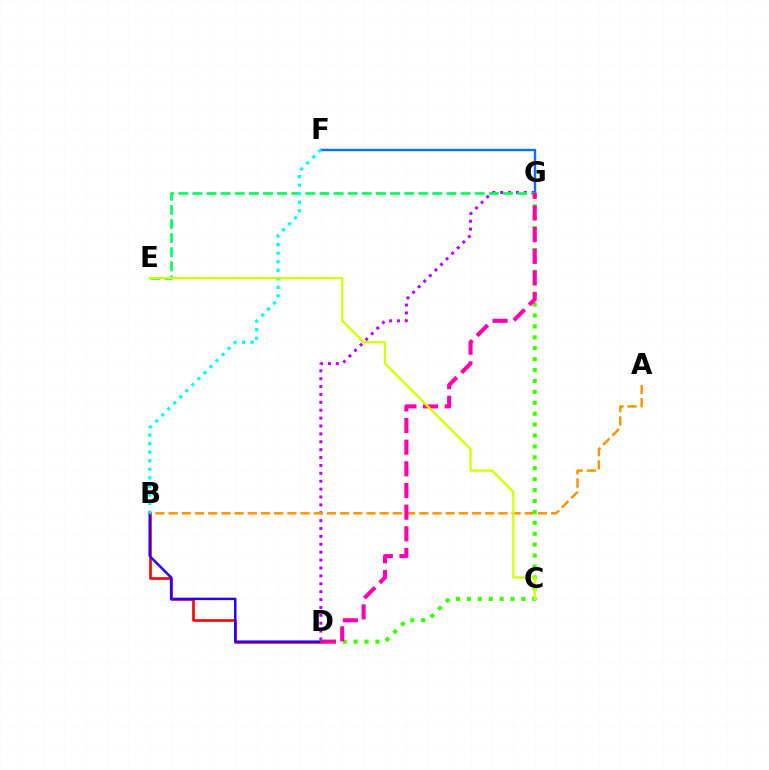{('D', 'G'): [{'color': '#b900ff', 'line_style': 'dotted', 'thickness': 2.14}, {'color': '#3dff00', 'line_style': 'dotted', 'thickness': 2.97}, {'color': '#ff00ac', 'line_style': 'dashed', 'thickness': 2.94}], ('F', 'G'): [{'color': '#0074ff', 'line_style': 'solid', 'thickness': 1.73}], ('B', 'D'): [{'color': '#ff0000', 'line_style': 'solid', 'thickness': 1.9}, {'color': '#2500ff', 'line_style': 'solid', 'thickness': 1.78}], ('E', 'G'): [{'color': '#00ff5c', 'line_style': 'dashed', 'thickness': 1.92}], ('A', 'B'): [{'color': '#ff9400', 'line_style': 'dashed', 'thickness': 1.79}], ('B', 'F'): [{'color': '#00fff6', 'line_style': 'dotted', 'thickness': 2.32}], ('C', 'E'): [{'color': '#d1ff00', 'line_style': 'solid', 'thickness': 1.62}]}